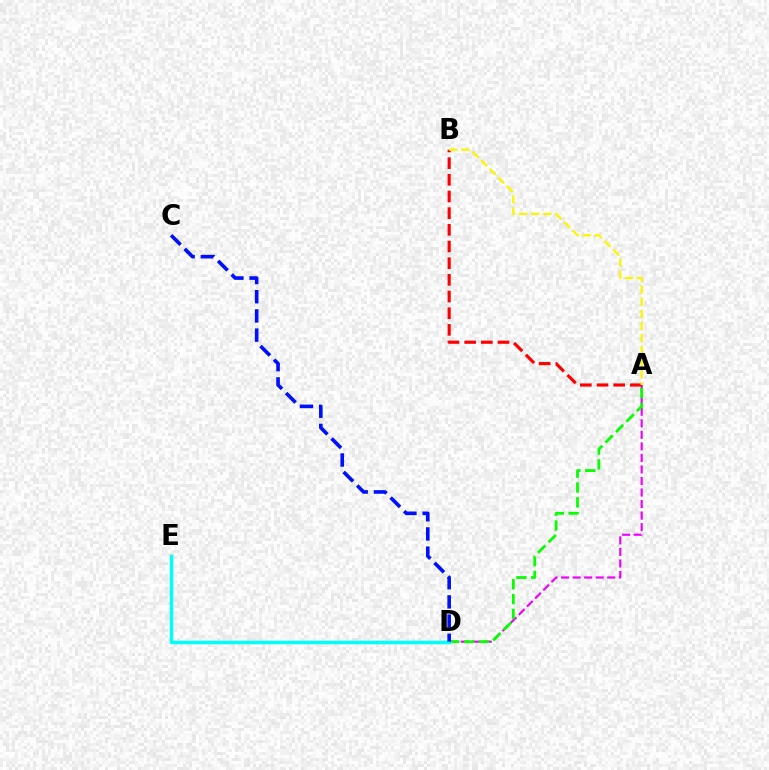{('A', 'D'): [{'color': '#ee00ff', 'line_style': 'dashed', 'thickness': 1.57}, {'color': '#08ff00', 'line_style': 'dashed', 'thickness': 2.02}], ('D', 'E'): [{'color': '#00fff6', 'line_style': 'solid', 'thickness': 2.51}], ('A', 'B'): [{'color': '#ff0000', 'line_style': 'dashed', 'thickness': 2.27}, {'color': '#fcf500', 'line_style': 'dashed', 'thickness': 1.64}], ('C', 'D'): [{'color': '#0010ff', 'line_style': 'dashed', 'thickness': 2.61}]}